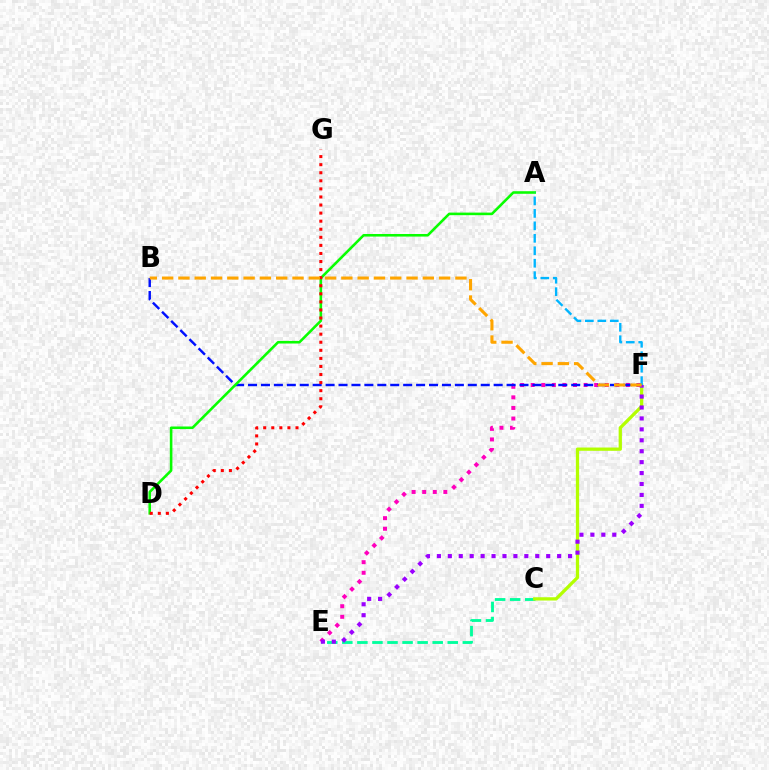{('C', 'E'): [{'color': '#00ff9d', 'line_style': 'dashed', 'thickness': 2.05}], ('C', 'F'): [{'color': '#b3ff00', 'line_style': 'solid', 'thickness': 2.36}], ('E', 'F'): [{'color': '#ff00bd', 'line_style': 'dotted', 'thickness': 2.87}, {'color': '#9b00ff', 'line_style': 'dotted', 'thickness': 2.97}], ('B', 'F'): [{'color': '#0010ff', 'line_style': 'dashed', 'thickness': 1.76}, {'color': '#ffa500', 'line_style': 'dashed', 'thickness': 2.21}], ('A', 'D'): [{'color': '#08ff00', 'line_style': 'solid', 'thickness': 1.86}], ('D', 'G'): [{'color': '#ff0000', 'line_style': 'dotted', 'thickness': 2.19}], ('A', 'F'): [{'color': '#00b5ff', 'line_style': 'dashed', 'thickness': 1.69}]}